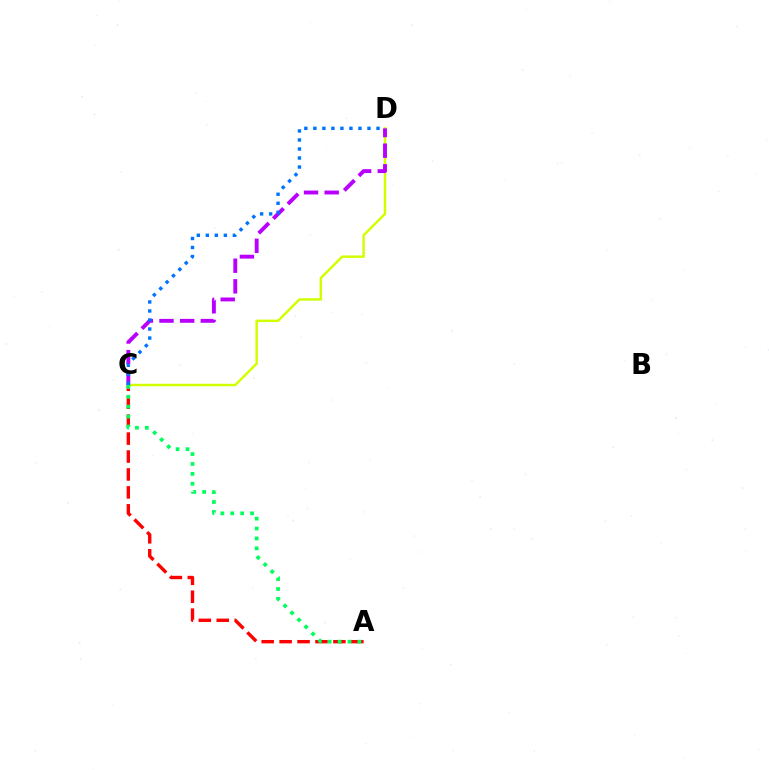{('A', 'C'): [{'color': '#ff0000', 'line_style': 'dashed', 'thickness': 2.44}, {'color': '#00ff5c', 'line_style': 'dotted', 'thickness': 2.69}], ('C', 'D'): [{'color': '#d1ff00', 'line_style': 'solid', 'thickness': 1.77}, {'color': '#b900ff', 'line_style': 'dashed', 'thickness': 2.81}, {'color': '#0074ff', 'line_style': 'dotted', 'thickness': 2.45}]}